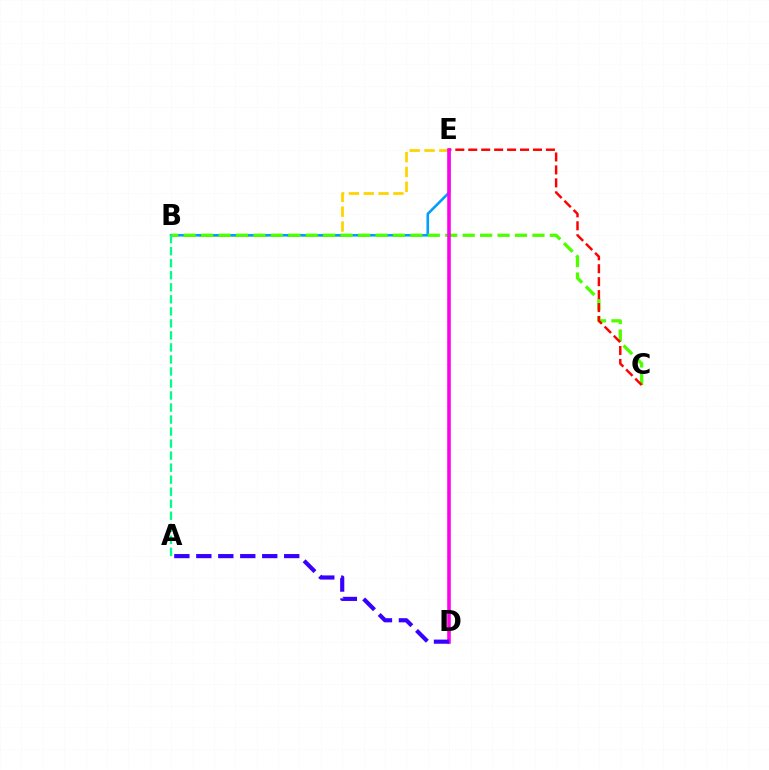{('B', 'E'): [{'color': '#ffd500', 'line_style': 'dashed', 'thickness': 2.01}, {'color': '#009eff', 'line_style': 'solid', 'thickness': 1.87}], ('B', 'C'): [{'color': '#4fff00', 'line_style': 'dashed', 'thickness': 2.37}], ('A', 'B'): [{'color': '#00ff86', 'line_style': 'dashed', 'thickness': 1.63}], ('C', 'E'): [{'color': '#ff0000', 'line_style': 'dashed', 'thickness': 1.76}], ('D', 'E'): [{'color': '#ff00ed', 'line_style': 'solid', 'thickness': 2.58}], ('A', 'D'): [{'color': '#3700ff', 'line_style': 'dashed', 'thickness': 2.98}]}